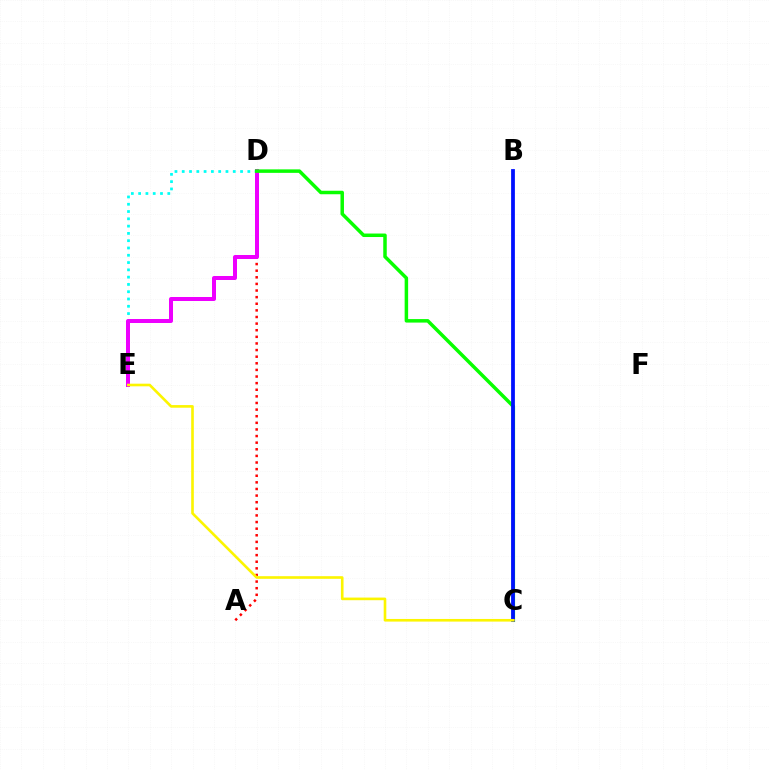{('D', 'E'): [{'color': '#00fff6', 'line_style': 'dotted', 'thickness': 1.98}, {'color': '#ee00ff', 'line_style': 'solid', 'thickness': 2.88}], ('A', 'D'): [{'color': '#ff0000', 'line_style': 'dotted', 'thickness': 1.8}], ('C', 'D'): [{'color': '#08ff00', 'line_style': 'solid', 'thickness': 2.52}], ('B', 'C'): [{'color': '#0010ff', 'line_style': 'solid', 'thickness': 2.72}], ('C', 'E'): [{'color': '#fcf500', 'line_style': 'solid', 'thickness': 1.89}]}